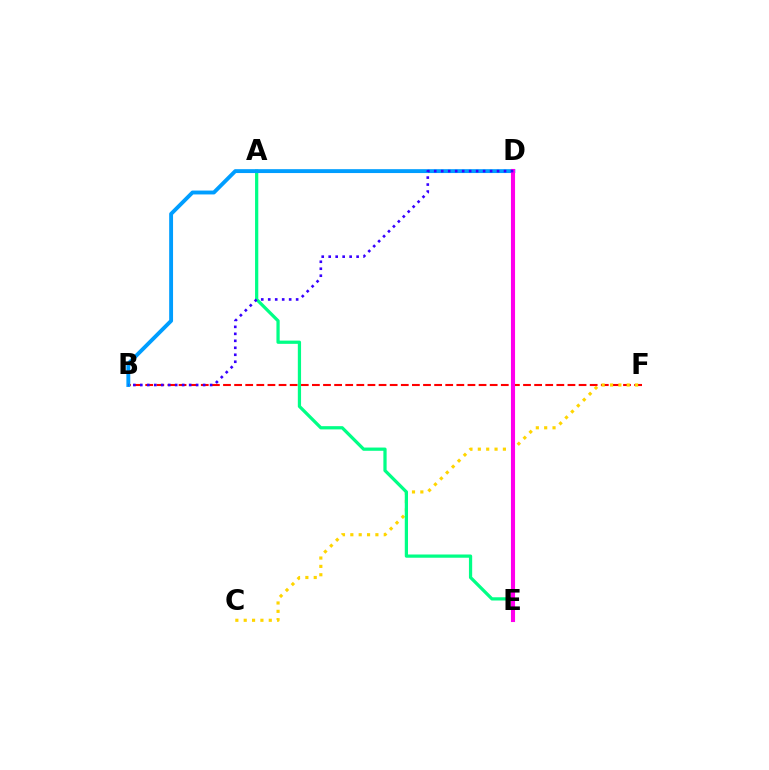{('B', 'F'): [{'color': '#ff0000', 'line_style': 'dashed', 'thickness': 1.51}], ('C', 'F'): [{'color': '#ffd500', 'line_style': 'dotted', 'thickness': 2.27}], ('A', 'E'): [{'color': '#00ff86', 'line_style': 'solid', 'thickness': 2.33}], ('B', 'D'): [{'color': '#009eff', 'line_style': 'solid', 'thickness': 2.8}, {'color': '#3700ff', 'line_style': 'dotted', 'thickness': 1.9}], ('D', 'E'): [{'color': '#4fff00', 'line_style': 'dotted', 'thickness': 2.88}, {'color': '#ff00ed', 'line_style': 'solid', 'thickness': 2.95}]}